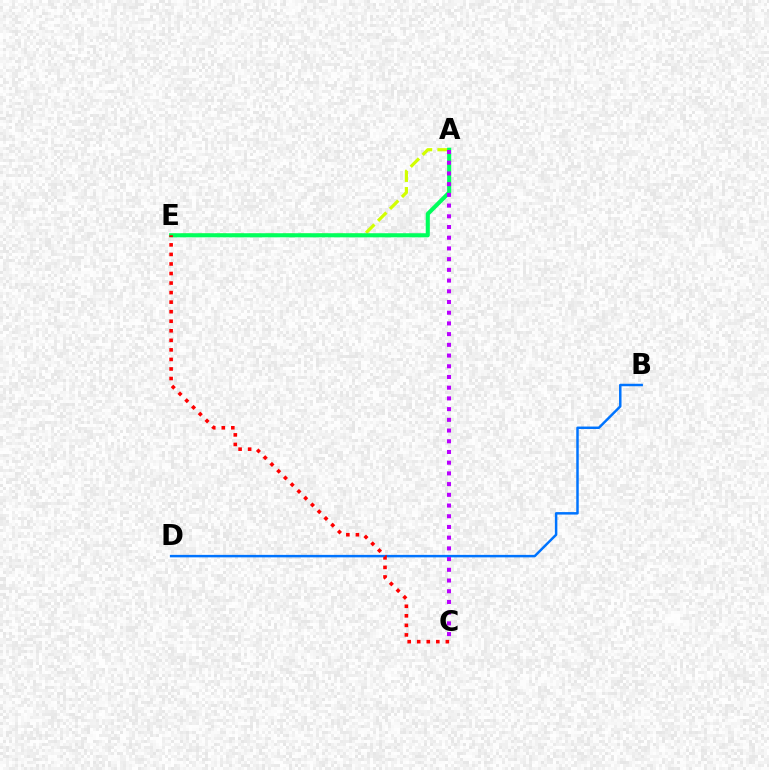{('B', 'D'): [{'color': '#0074ff', 'line_style': 'solid', 'thickness': 1.78}], ('A', 'E'): [{'color': '#d1ff00', 'line_style': 'dashed', 'thickness': 2.29}, {'color': '#00ff5c', 'line_style': 'solid', 'thickness': 2.94}], ('C', 'E'): [{'color': '#ff0000', 'line_style': 'dotted', 'thickness': 2.59}], ('A', 'C'): [{'color': '#b900ff', 'line_style': 'dotted', 'thickness': 2.91}]}